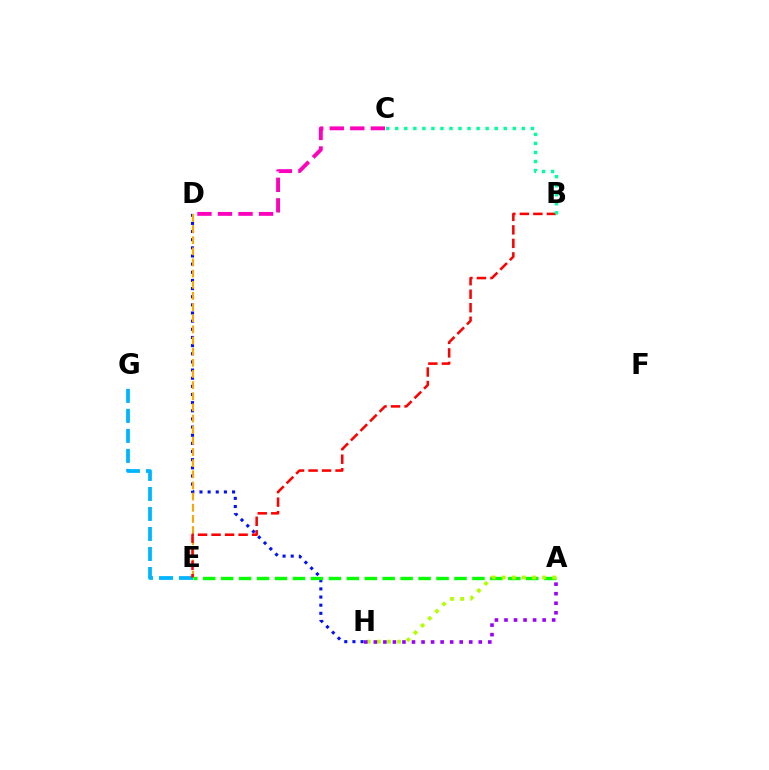{('D', 'H'): [{'color': '#0010ff', 'line_style': 'dotted', 'thickness': 2.21}], ('E', 'G'): [{'color': '#00b5ff', 'line_style': 'dashed', 'thickness': 2.72}], ('D', 'E'): [{'color': '#ffa500', 'line_style': 'dashed', 'thickness': 1.51}], ('A', 'E'): [{'color': '#08ff00', 'line_style': 'dashed', 'thickness': 2.44}], ('B', 'E'): [{'color': '#ff0000', 'line_style': 'dashed', 'thickness': 1.84}], ('B', 'C'): [{'color': '#00ff9d', 'line_style': 'dotted', 'thickness': 2.46}], ('C', 'D'): [{'color': '#ff00bd', 'line_style': 'dashed', 'thickness': 2.79}], ('A', 'H'): [{'color': '#b3ff00', 'line_style': 'dotted', 'thickness': 2.74}, {'color': '#9b00ff', 'line_style': 'dotted', 'thickness': 2.59}]}